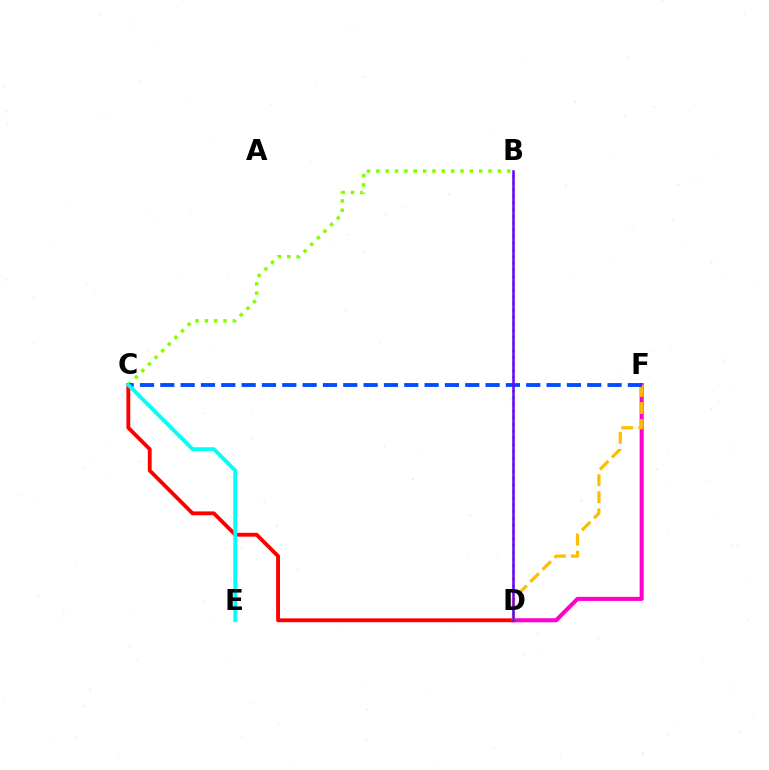{('B', 'C'): [{'color': '#84ff00', 'line_style': 'dotted', 'thickness': 2.54}], ('D', 'F'): [{'color': '#ff00cf', 'line_style': 'solid', 'thickness': 2.92}, {'color': '#ffbd00', 'line_style': 'dashed', 'thickness': 2.32}], ('C', 'D'): [{'color': '#ff0000', 'line_style': 'solid', 'thickness': 2.77}], ('B', 'D'): [{'color': '#00ff39', 'line_style': 'dotted', 'thickness': 1.82}, {'color': '#7200ff', 'line_style': 'solid', 'thickness': 1.82}], ('C', 'F'): [{'color': '#004bff', 'line_style': 'dashed', 'thickness': 2.76}], ('C', 'E'): [{'color': '#00fff6', 'line_style': 'solid', 'thickness': 2.78}]}